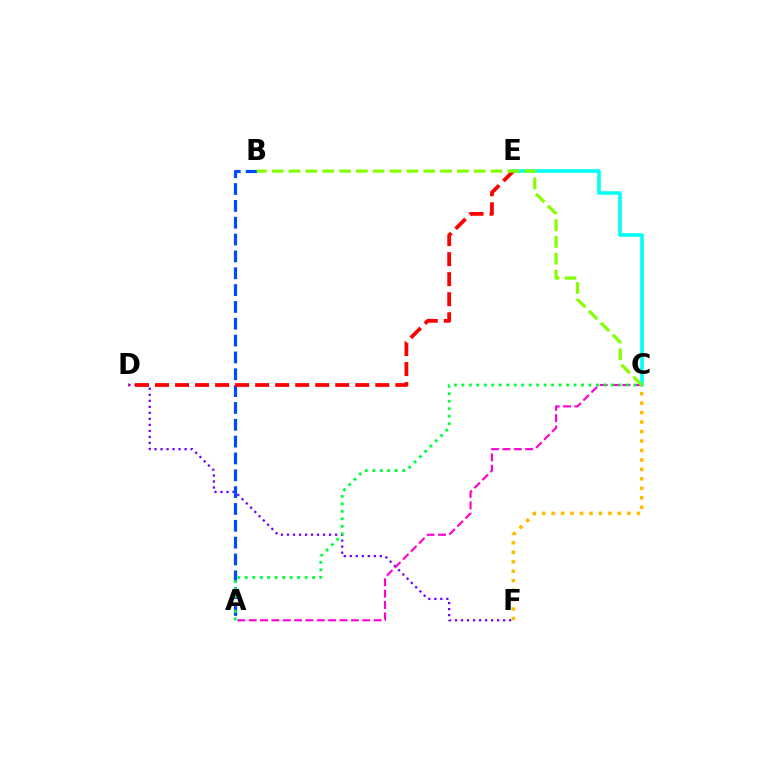{('D', 'F'): [{'color': '#7200ff', 'line_style': 'dotted', 'thickness': 1.63}], ('A', 'B'): [{'color': '#004bff', 'line_style': 'dashed', 'thickness': 2.29}], ('A', 'C'): [{'color': '#ff00cf', 'line_style': 'dashed', 'thickness': 1.54}, {'color': '#00ff39', 'line_style': 'dotted', 'thickness': 2.03}], ('C', 'E'): [{'color': '#00fff6', 'line_style': 'solid', 'thickness': 2.57}], ('D', 'E'): [{'color': '#ff0000', 'line_style': 'dashed', 'thickness': 2.72}], ('B', 'C'): [{'color': '#84ff00', 'line_style': 'dashed', 'thickness': 2.29}], ('C', 'F'): [{'color': '#ffbd00', 'line_style': 'dotted', 'thickness': 2.57}]}